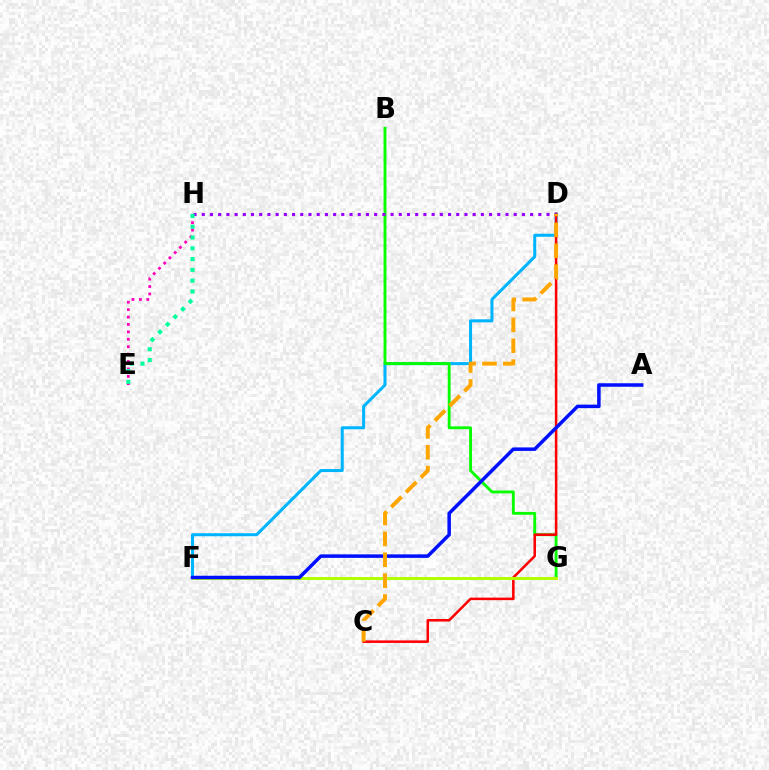{('D', 'F'): [{'color': '#00b5ff', 'line_style': 'solid', 'thickness': 2.18}], ('B', 'G'): [{'color': '#08ff00', 'line_style': 'solid', 'thickness': 2.06}], ('C', 'D'): [{'color': '#ff0000', 'line_style': 'solid', 'thickness': 1.83}, {'color': '#ffa500', 'line_style': 'dashed', 'thickness': 2.84}], ('E', 'H'): [{'color': '#ff00bd', 'line_style': 'dotted', 'thickness': 2.01}, {'color': '#00ff9d', 'line_style': 'dotted', 'thickness': 2.93}], ('F', 'G'): [{'color': '#b3ff00', 'line_style': 'solid', 'thickness': 2.13}], ('D', 'H'): [{'color': '#9b00ff', 'line_style': 'dotted', 'thickness': 2.23}], ('A', 'F'): [{'color': '#0010ff', 'line_style': 'solid', 'thickness': 2.52}]}